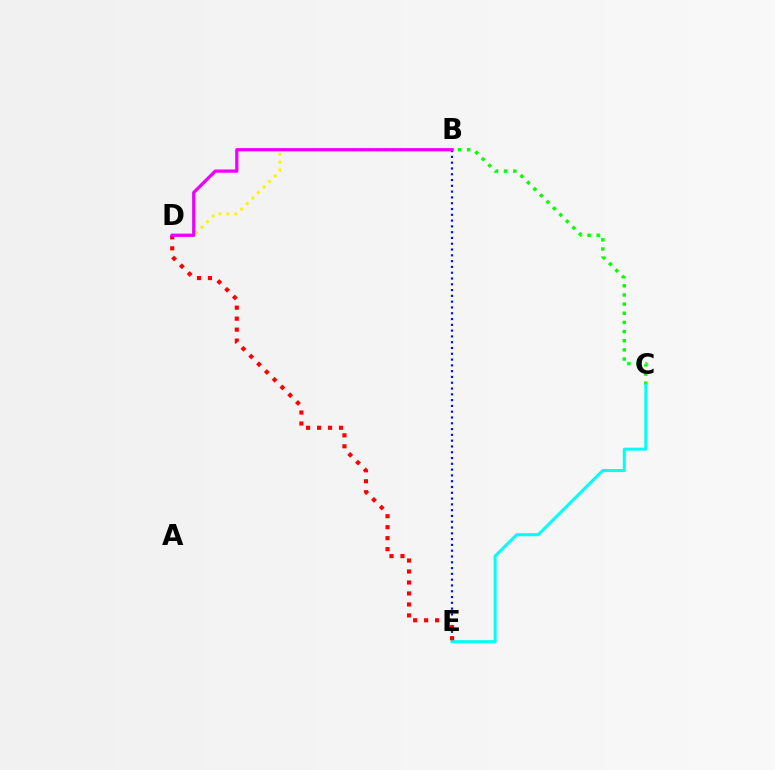{('B', 'D'): [{'color': '#fcf500', 'line_style': 'dotted', 'thickness': 2.14}, {'color': '#ee00ff', 'line_style': 'solid', 'thickness': 2.33}], ('B', 'C'): [{'color': '#08ff00', 'line_style': 'dotted', 'thickness': 2.49}], ('C', 'E'): [{'color': '#00fff6', 'line_style': 'solid', 'thickness': 2.17}], ('B', 'E'): [{'color': '#0010ff', 'line_style': 'dotted', 'thickness': 1.57}], ('D', 'E'): [{'color': '#ff0000', 'line_style': 'dotted', 'thickness': 2.98}]}